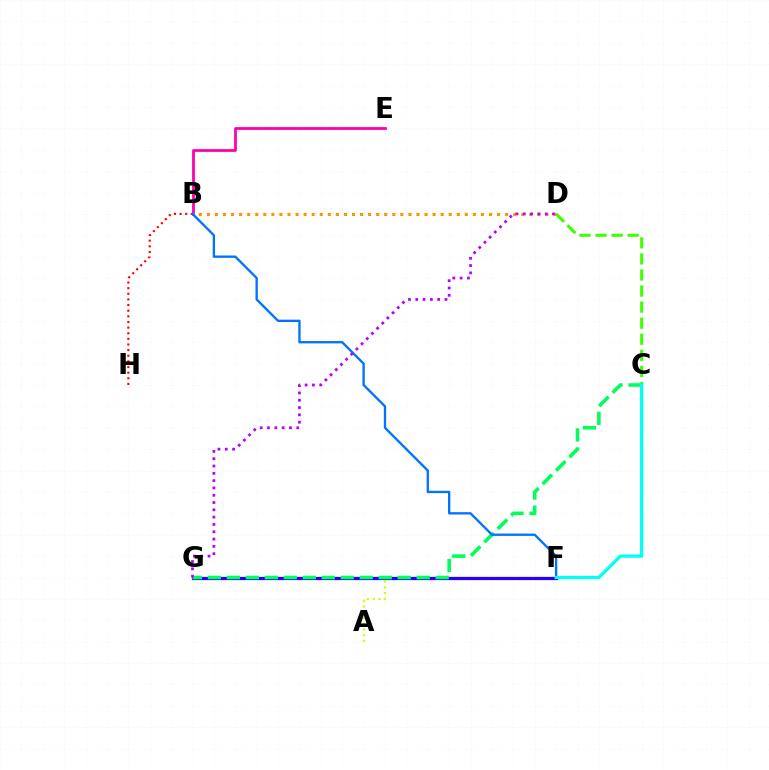{('A', 'F'): [{'color': '#d1ff00', 'line_style': 'dotted', 'thickness': 1.56}], ('C', 'D'): [{'color': '#3dff00', 'line_style': 'dashed', 'thickness': 2.18}], ('B', 'E'): [{'color': '#ff00ac', 'line_style': 'solid', 'thickness': 2.0}], ('F', 'G'): [{'color': '#2500ff', 'line_style': 'solid', 'thickness': 2.33}], ('B', 'H'): [{'color': '#ff0000', 'line_style': 'dotted', 'thickness': 1.53}], ('C', 'G'): [{'color': '#00ff5c', 'line_style': 'dashed', 'thickness': 2.58}], ('B', 'D'): [{'color': '#ff9400', 'line_style': 'dotted', 'thickness': 2.19}], ('B', 'F'): [{'color': '#0074ff', 'line_style': 'solid', 'thickness': 1.69}], ('C', 'F'): [{'color': '#00fff6', 'line_style': 'solid', 'thickness': 2.34}], ('D', 'G'): [{'color': '#b900ff', 'line_style': 'dotted', 'thickness': 1.98}]}